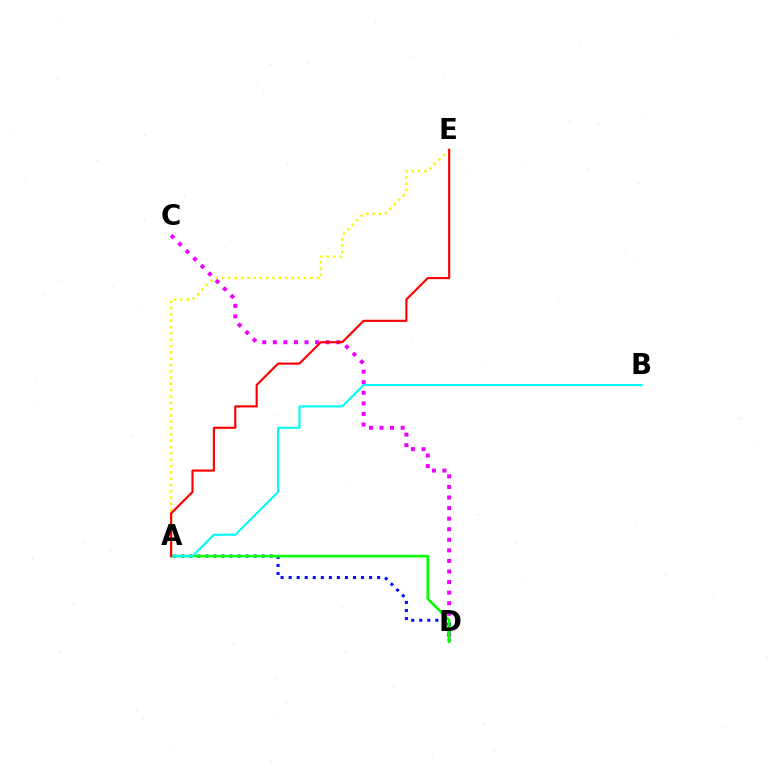{('A', 'E'): [{'color': '#fcf500', 'line_style': 'dotted', 'thickness': 1.72}, {'color': '#ff0000', 'line_style': 'solid', 'thickness': 1.55}], ('C', 'D'): [{'color': '#ee00ff', 'line_style': 'dotted', 'thickness': 2.87}], ('A', 'D'): [{'color': '#0010ff', 'line_style': 'dotted', 'thickness': 2.19}, {'color': '#08ff00', 'line_style': 'solid', 'thickness': 1.88}], ('A', 'B'): [{'color': '#00fff6', 'line_style': 'solid', 'thickness': 1.51}]}